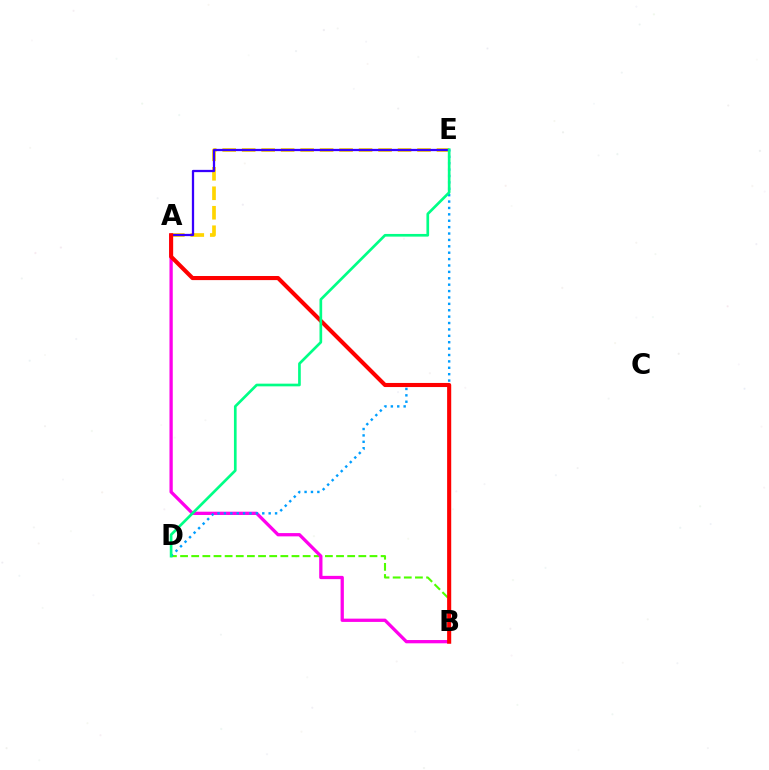{('A', 'E'): [{'color': '#ffd500', 'line_style': 'dashed', 'thickness': 2.65}, {'color': '#3700ff', 'line_style': 'solid', 'thickness': 1.64}], ('B', 'D'): [{'color': '#4fff00', 'line_style': 'dashed', 'thickness': 1.51}], ('A', 'B'): [{'color': '#ff00ed', 'line_style': 'solid', 'thickness': 2.36}, {'color': '#ff0000', 'line_style': 'solid', 'thickness': 2.95}], ('D', 'E'): [{'color': '#009eff', 'line_style': 'dotted', 'thickness': 1.74}, {'color': '#00ff86', 'line_style': 'solid', 'thickness': 1.93}]}